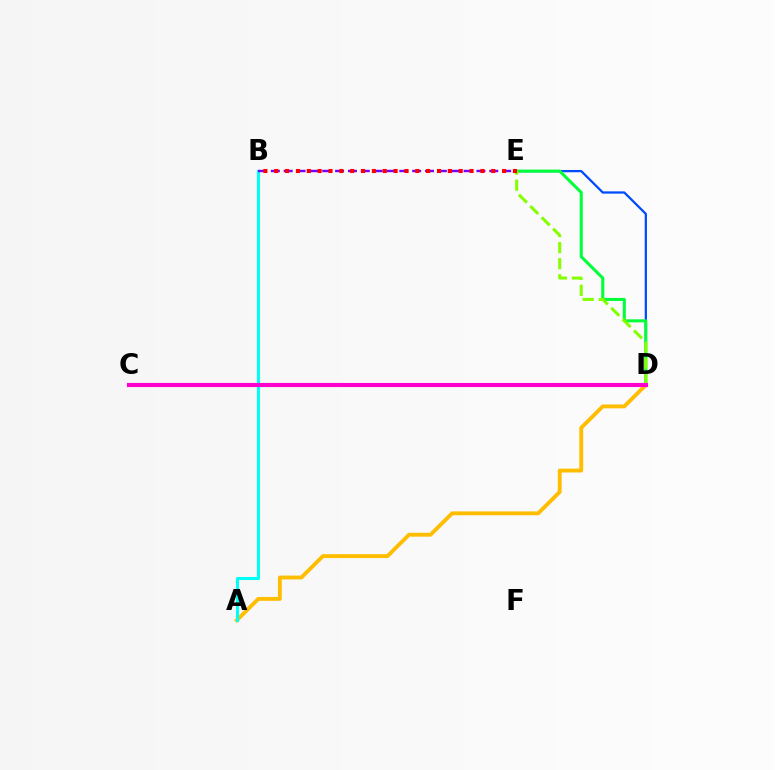{('A', 'D'): [{'color': '#ffbd00', 'line_style': 'solid', 'thickness': 2.79}], ('D', 'E'): [{'color': '#004bff', 'line_style': 'solid', 'thickness': 1.63}, {'color': '#00ff39', 'line_style': 'solid', 'thickness': 2.19}, {'color': '#84ff00', 'line_style': 'dashed', 'thickness': 2.18}], ('A', 'B'): [{'color': '#00fff6', 'line_style': 'solid', 'thickness': 2.21}], ('B', 'E'): [{'color': '#7200ff', 'line_style': 'dashed', 'thickness': 1.75}, {'color': '#ff0000', 'line_style': 'dotted', 'thickness': 2.95}], ('C', 'D'): [{'color': '#ff00cf', 'line_style': 'solid', 'thickness': 2.96}]}